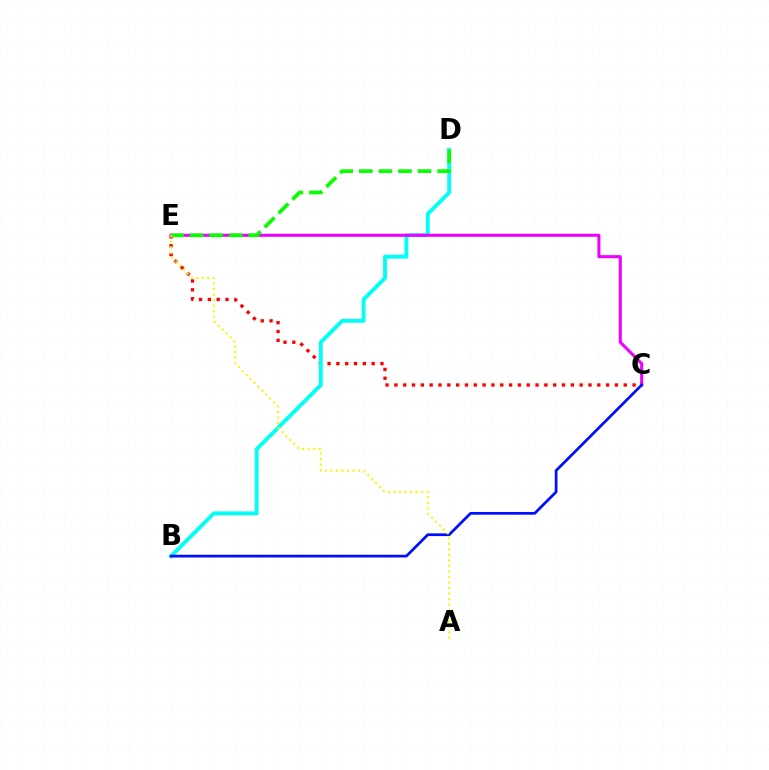{('C', 'E'): [{'color': '#ff0000', 'line_style': 'dotted', 'thickness': 2.4}, {'color': '#ee00ff', 'line_style': 'solid', 'thickness': 2.2}], ('B', 'D'): [{'color': '#00fff6', 'line_style': 'solid', 'thickness': 2.78}], ('B', 'C'): [{'color': '#0010ff', 'line_style': 'solid', 'thickness': 1.97}], ('D', 'E'): [{'color': '#08ff00', 'line_style': 'dashed', 'thickness': 2.66}], ('A', 'E'): [{'color': '#fcf500', 'line_style': 'dotted', 'thickness': 1.5}]}